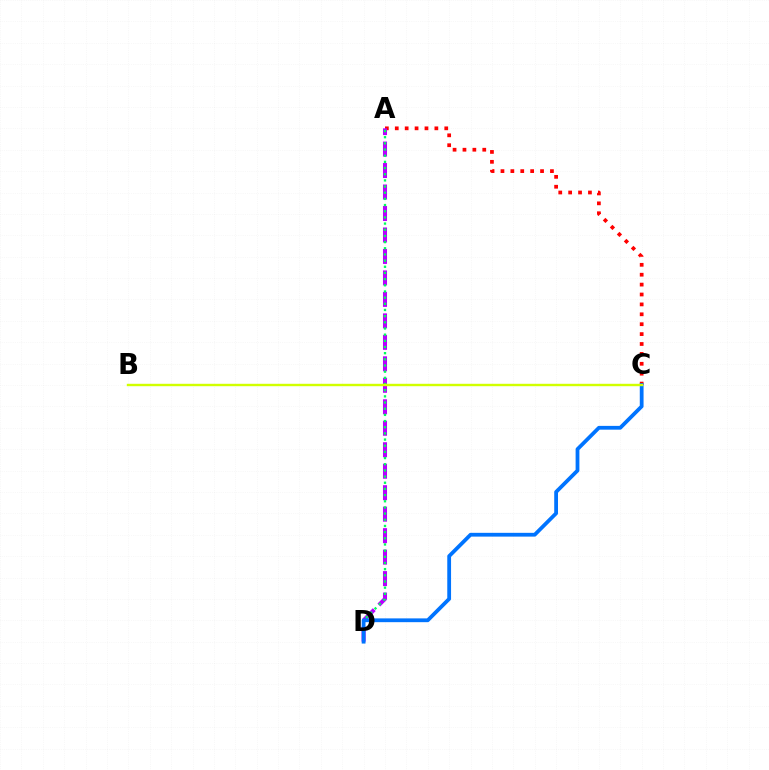{('A', 'C'): [{'color': '#ff0000', 'line_style': 'dotted', 'thickness': 2.69}], ('A', 'D'): [{'color': '#b900ff', 'line_style': 'dashed', 'thickness': 2.92}, {'color': '#00ff5c', 'line_style': 'dotted', 'thickness': 1.68}], ('C', 'D'): [{'color': '#0074ff', 'line_style': 'solid', 'thickness': 2.72}], ('B', 'C'): [{'color': '#d1ff00', 'line_style': 'solid', 'thickness': 1.73}]}